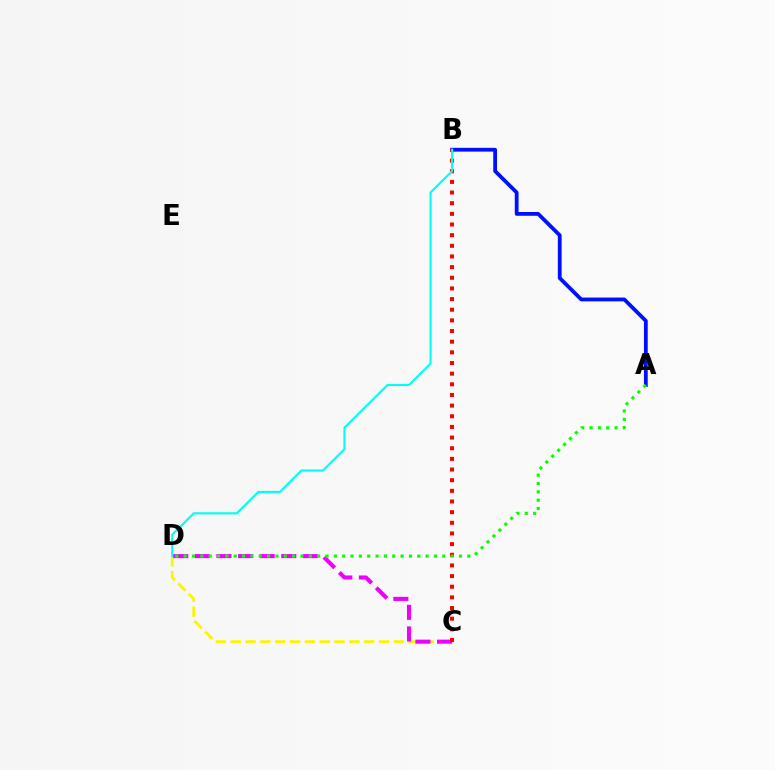{('C', 'D'): [{'color': '#fcf500', 'line_style': 'dashed', 'thickness': 2.02}, {'color': '#ee00ff', 'line_style': 'dashed', 'thickness': 2.94}], ('A', 'B'): [{'color': '#0010ff', 'line_style': 'solid', 'thickness': 2.73}], ('B', 'C'): [{'color': '#ff0000', 'line_style': 'dotted', 'thickness': 2.89}], ('A', 'D'): [{'color': '#08ff00', 'line_style': 'dotted', 'thickness': 2.27}], ('B', 'D'): [{'color': '#00fff6', 'line_style': 'solid', 'thickness': 1.54}]}